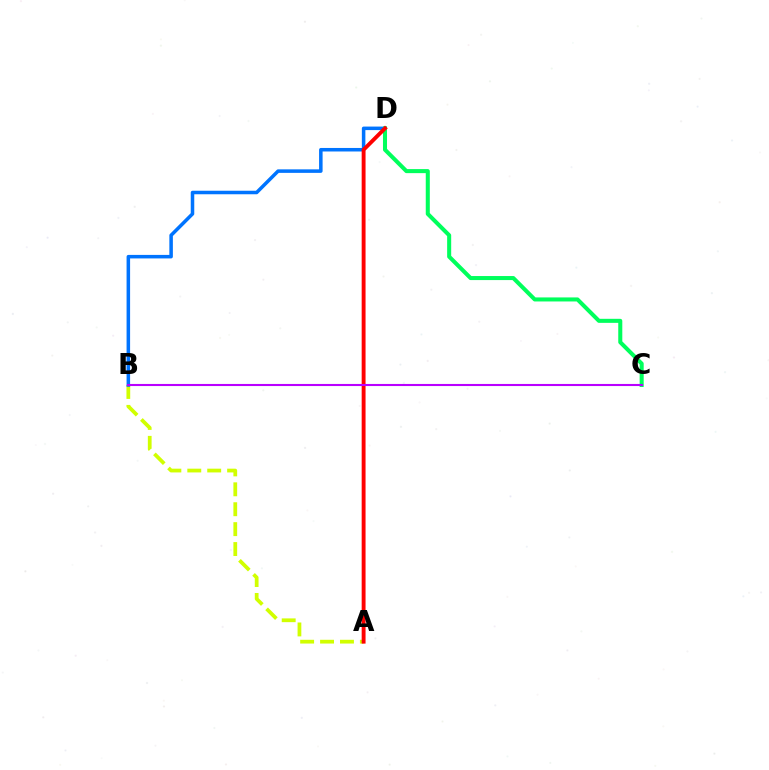{('A', 'B'): [{'color': '#d1ff00', 'line_style': 'dashed', 'thickness': 2.71}], ('B', 'D'): [{'color': '#0074ff', 'line_style': 'solid', 'thickness': 2.54}], ('C', 'D'): [{'color': '#00ff5c', 'line_style': 'solid', 'thickness': 2.91}], ('A', 'D'): [{'color': '#ff0000', 'line_style': 'solid', 'thickness': 2.8}], ('B', 'C'): [{'color': '#b900ff', 'line_style': 'solid', 'thickness': 1.51}]}